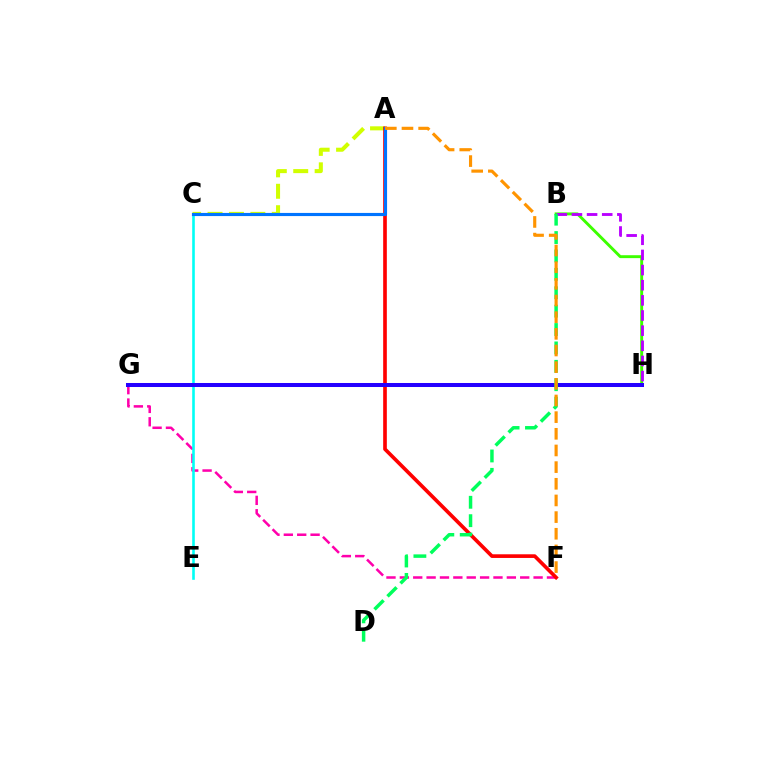{('F', 'G'): [{'color': '#ff00ac', 'line_style': 'dashed', 'thickness': 1.82}], ('A', 'C'): [{'color': '#d1ff00', 'line_style': 'dashed', 'thickness': 2.91}, {'color': '#0074ff', 'line_style': 'solid', 'thickness': 2.26}], ('A', 'F'): [{'color': '#ff0000', 'line_style': 'solid', 'thickness': 2.63}, {'color': '#ff9400', 'line_style': 'dashed', 'thickness': 2.26}], ('B', 'H'): [{'color': '#3dff00', 'line_style': 'solid', 'thickness': 2.1}, {'color': '#b900ff', 'line_style': 'dashed', 'thickness': 2.06}], ('C', 'E'): [{'color': '#00fff6', 'line_style': 'solid', 'thickness': 1.88}], ('G', 'H'): [{'color': '#2500ff', 'line_style': 'solid', 'thickness': 2.89}], ('B', 'D'): [{'color': '#00ff5c', 'line_style': 'dashed', 'thickness': 2.5}]}